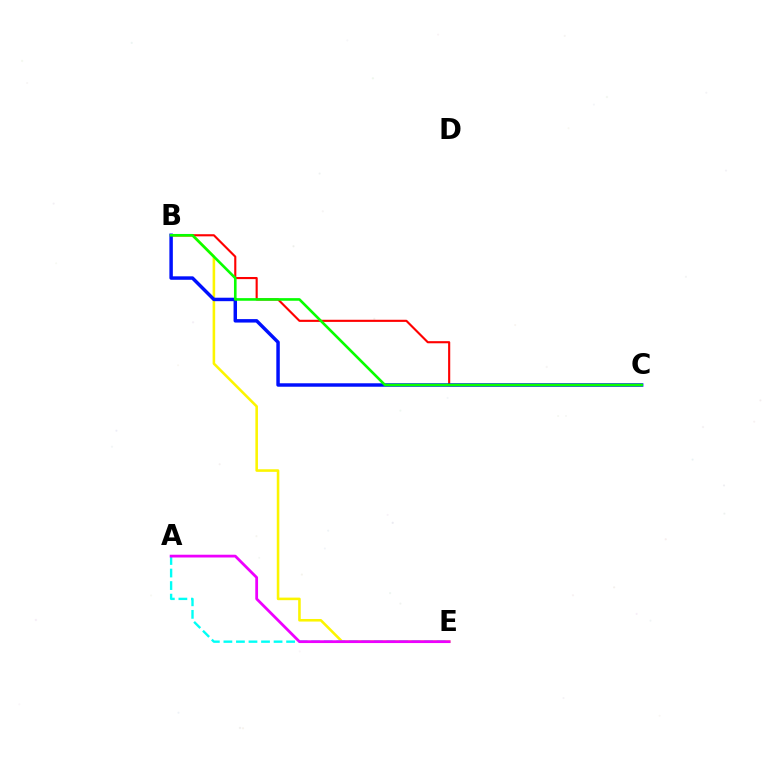{('B', 'E'): [{'color': '#fcf500', 'line_style': 'solid', 'thickness': 1.86}], ('A', 'E'): [{'color': '#00fff6', 'line_style': 'dashed', 'thickness': 1.7}, {'color': '#ee00ff', 'line_style': 'solid', 'thickness': 2.0}], ('B', 'C'): [{'color': '#ff0000', 'line_style': 'solid', 'thickness': 1.53}, {'color': '#0010ff', 'line_style': 'solid', 'thickness': 2.49}, {'color': '#08ff00', 'line_style': 'solid', 'thickness': 1.89}]}